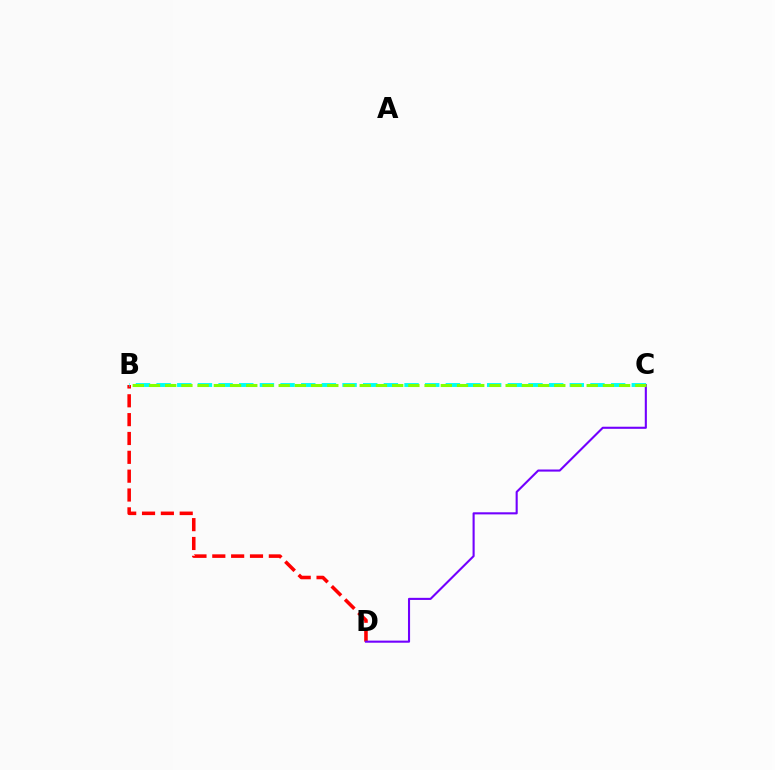{('B', 'D'): [{'color': '#ff0000', 'line_style': 'dashed', 'thickness': 2.56}], ('B', 'C'): [{'color': '#00fff6', 'line_style': 'dashed', 'thickness': 2.81}, {'color': '#84ff00', 'line_style': 'dashed', 'thickness': 2.2}], ('C', 'D'): [{'color': '#7200ff', 'line_style': 'solid', 'thickness': 1.51}]}